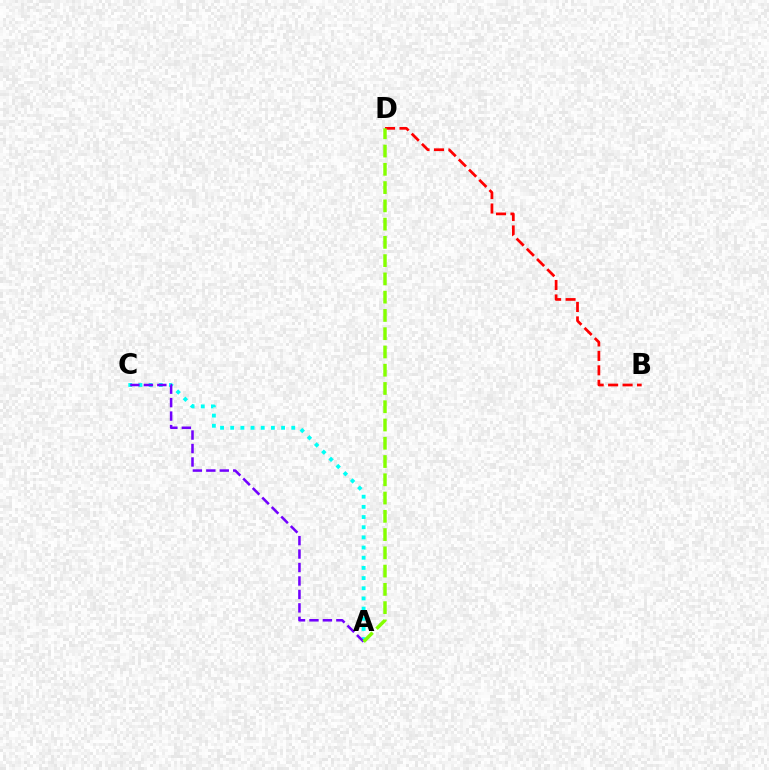{('B', 'D'): [{'color': '#ff0000', 'line_style': 'dashed', 'thickness': 1.96}], ('A', 'C'): [{'color': '#00fff6', 'line_style': 'dotted', 'thickness': 2.76}, {'color': '#7200ff', 'line_style': 'dashed', 'thickness': 1.83}], ('A', 'D'): [{'color': '#84ff00', 'line_style': 'dashed', 'thickness': 2.48}]}